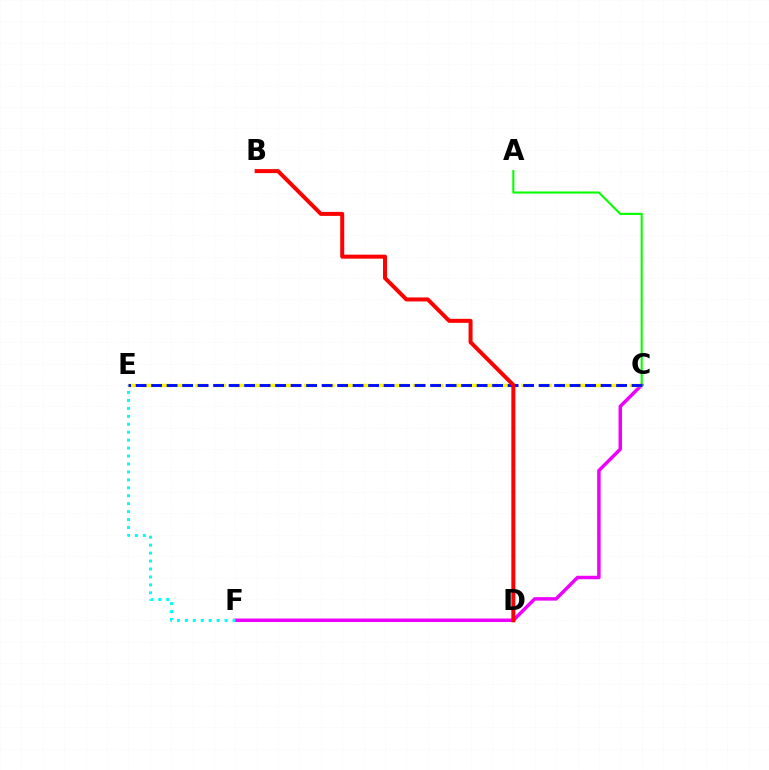{('C', 'F'): [{'color': '#ee00ff', 'line_style': 'solid', 'thickness': 2.5}], ('C', 'E'): [{'color': '#fcf500', 'line_style': 'dashed', 'thickness': 2.46}, {'color': '#0010ff', 'line_style': 'dashed', 'thickness': 2.11}], ('A', 'C'): [{'color': '#08ff00', 'line_style': 'solid', 'thickness': 1.52}], ('E', 'F'): [{'color': '#00fff6', 'line_style': 'dotted', 'thickness': 2.16}], ('B', 'D'): [{'color': '#ff0000', 'line_style': 'solid', 'thickness': 2.88}]}